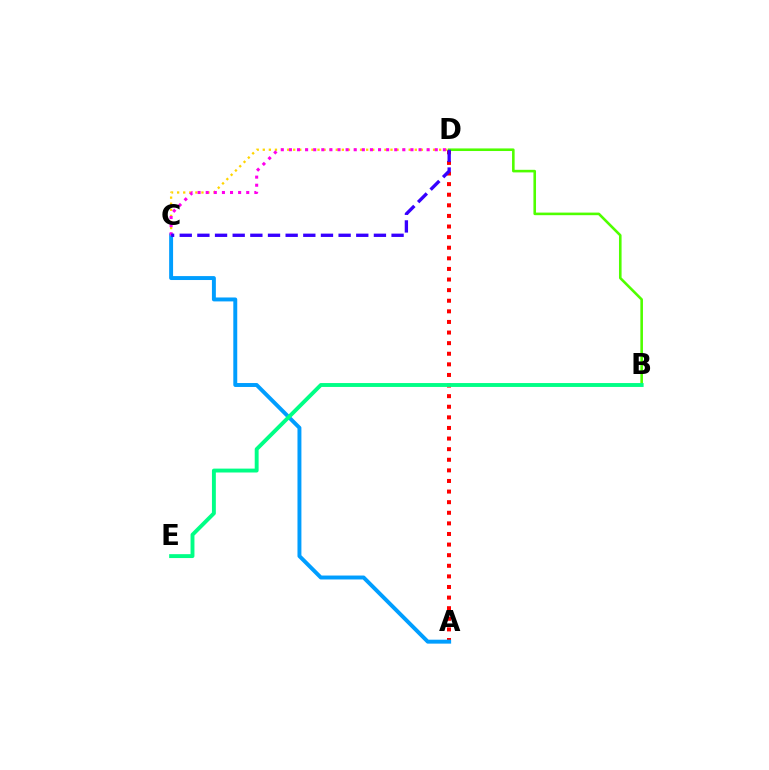{('A', 'D'): [{'color': '#ff0000', 'line_style': 'dotted', 'thickness': 2.88}], ('B', 'D'): [{'color': '#4fff00', 'line_style': 'solid', 'thickness': 1.87}], ('A', 'C'): [{'color': '#009eff', 'line_style': 'solid', 'thickness': 2.83}], ('B', 'E'): [{'color': '#00ff86', 'line_style': 'solid', 'thickness': 2.8}], ('C', 'D'): [{'color': '#ffd500', 'line_style': 'dotted', 'thickness': 1.65}, {'color': '#ff00ed', 'line_style': 'dotted', 'thickness': 2.2}, {'color': '#3700ff', 'line_style': 'dashed', 'thickness': 2.4}]}